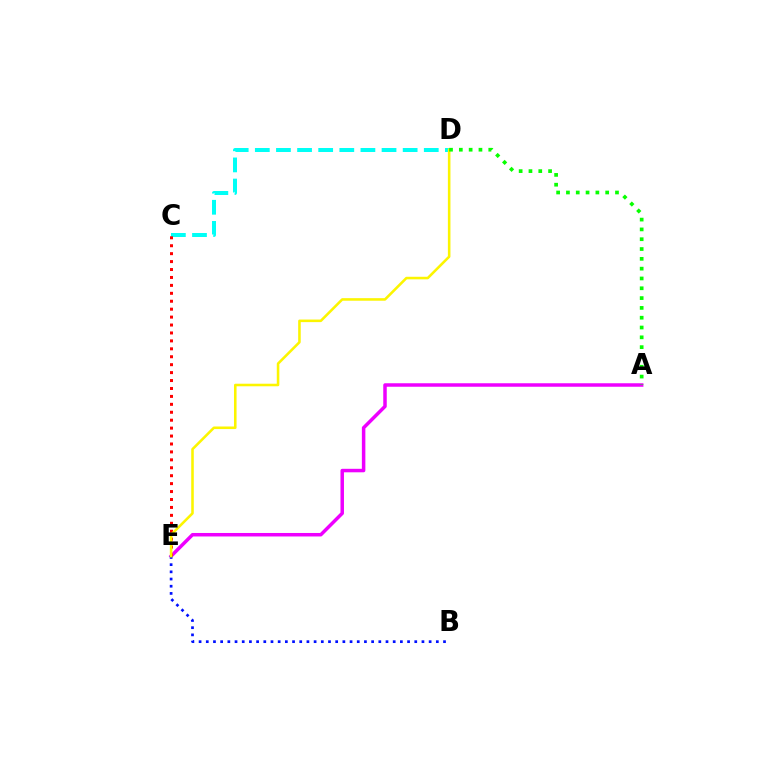{('A', 'E'): [{'color': '#ee00ff', 'line_style': 'solid', 'thickness': 2.51}], ('C', 'D'): [{'color': '#00fff6', 'line_style': 'dashed', 'thickness': 2.87}], ('C', 'E'): [{'color': '#ff0000', 'line_style': 'dotted', 'thickness': 2.15}], ('B', 'E'): [{'color': '#0010ff', 'line_style': 'dotted', 'thickness': 1.95}], ('D', 'E'): [{'color': '#fcf500', 'line_style': 'solid', 'thickness': 1.85}], ('A', 'D'): [{'color': '#08ff00', 'line_style': 'dotted', 'thickness': 2.67}]}